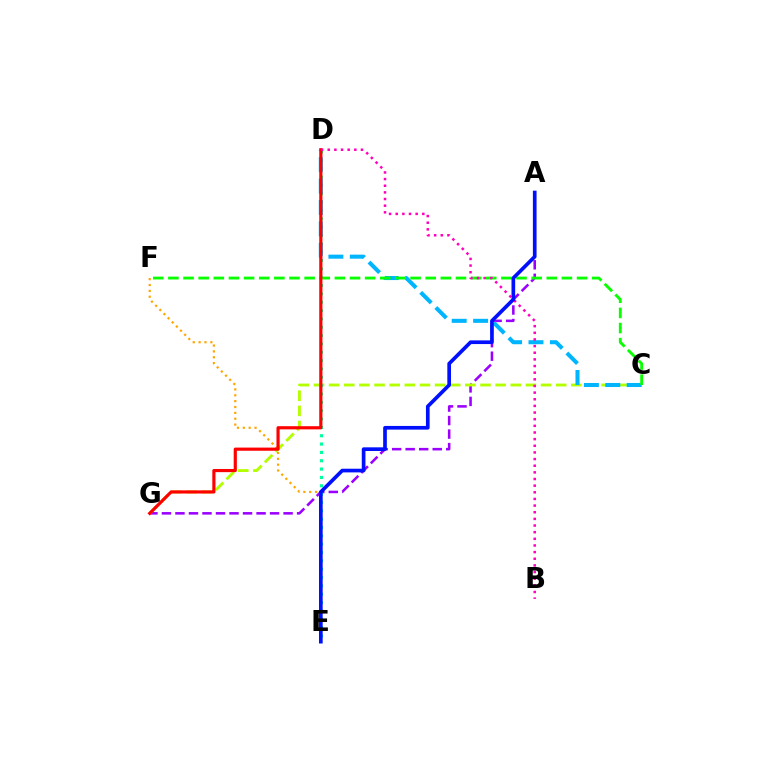{('A', 'G'): [{'color': '#9b00ff', 'line_style': 'dashed', 'thickness': 1.84}], ('C', 'G'): [{'color': '#b3ff00', 'line_style': 'dashed', 'thickness': 2.06}], ('E', 'F'): [{'color': '#ffa500', 'line_style': 'dotted', 'thickness': 1.59}], ('D', 'E'): [{'color': '#00ff9d', 'line_style': 'dotted', 'thickness': 2.27}], ('C', 'D'): [{'color': '#00b5ff', 'line_style': 'dashed', 'thickness': 2.91}], ('C', 'F'): [{'color': '#08ff00', 'line_style': 'dashed', 'thickness': 2.06}], ('D', 'G'): [{'color': '#ff0000', 'line_style': 'solid', 'thickness': 2.28}], ('B', 'D'): [{'color': '#ff00bd', 'line_style': 'dotted', 'thickness': 1.81}], ('A', 'E'): [{'color': '#0010ff', 'line_style': 'solid', 'thickness': 2.65}]}